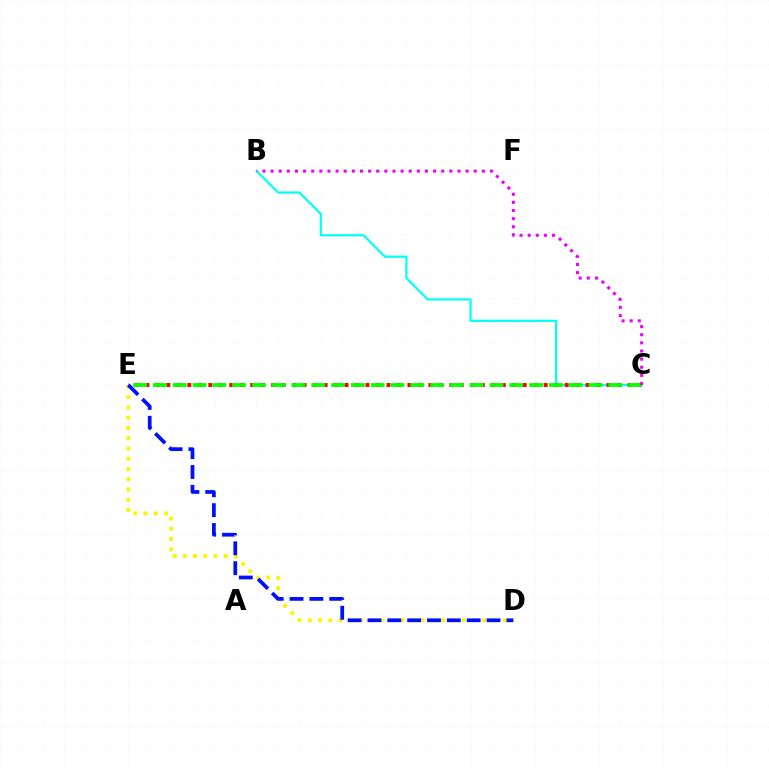{('B', 'C'): [{'color': '#00fff6', 'line_style': 'solid', 'thickness': 1.58}, {'color': '#ee00ff', 'line_style': 'dotted', 'thickness': 2.21}], ('D', 'E'): [{'color': '#fcf500', 'line_style': 'dotted', 'thickness': 2.79}, {'color': '#0010ff', 'line_style': 'dashed', 'thickness': 2.7}], ('C', 'E'): [{'color': '#ff0000', 'line_style': 'dotted', 'thickness': 2.85}, {'color': '#08ff00', 'line_style': 'dashed', 'thickness': 2.69}]}